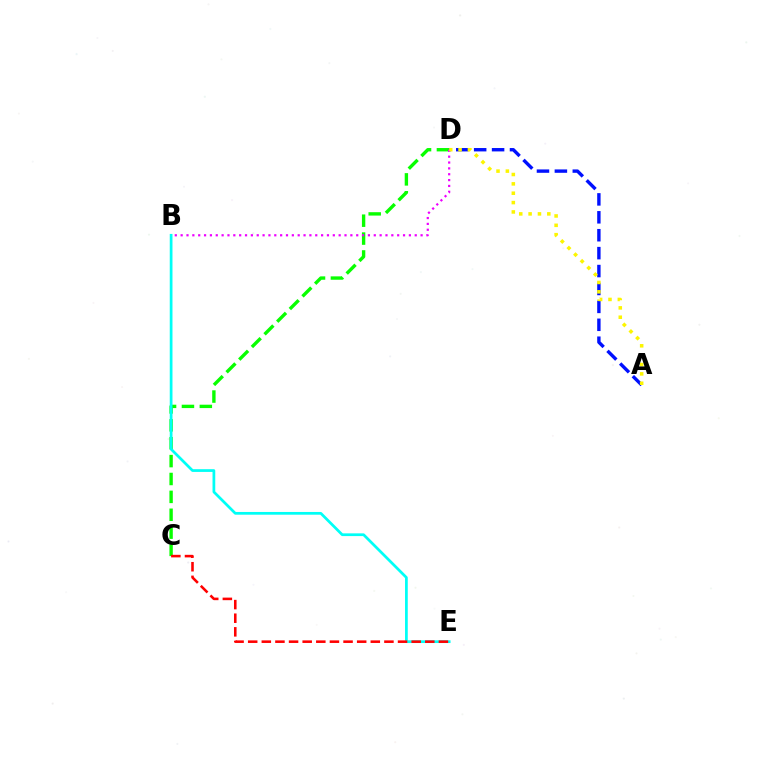{('C', 'D'): [{'color': '#08ff00', 'line_style': 'dashed', 'thickness': 2.43}], ('B', 'E'): [{'color': '#00fff6', 'line_style': 'solid', 'thickness': 1.97}], ('C', 'E'): [{'color': '#ff0000', 'line_style': 'dashed', 'thickness': 1.85}], ('A', 'D'): [{'color': '#0010ff', 'line_style': 'dashed', 'thickness': 2.43}, {'color': '#fcf500', 'line_style': 'dotted', 'thickness': 2.54}], ('B', 'D'): [{'color': '#ee00ff', 'line_style': 'dotted', 'thickness': 1.59}]}